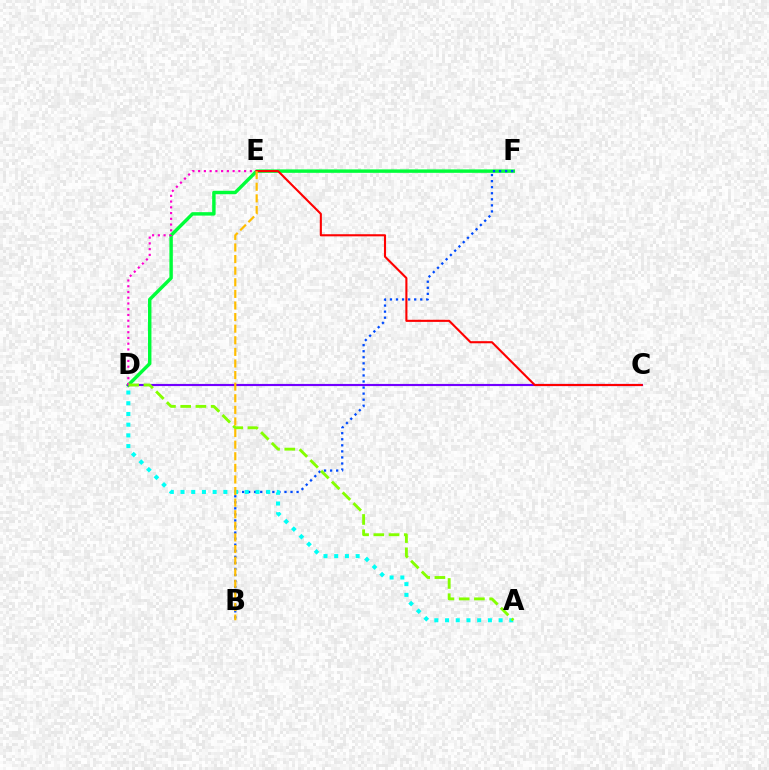{('D', 'F'): [{'color': '#00ff39', 'line_style': 'solid', 'thickness': 2.47}], ('B', 'F'): [{'color': '#004bff', 'line_style': 'dotted', 'thickness': 1.65}], ('C', 'D'): [{'color': '#7200ff', 'line_style': 'solid', 'thickness': 1.55}], ('A', 'D'): [{'color': '#00fff6', 'line_style': 'dotted', 'thickness': 2.91}, {'color': '#84ff00', 'line_style': 'dashed', 'thickness': 2.07}], ('D', 'E'): [{'color': '#ff00cf', 'line_style': 'dotted', 'thickness': 1.56}], ('C', 'E'): [{'color': '#ff0000', 'line_style': 'solid', 'thickness': 1.52}], ('B', 'E'): [{'color': '#ffbd00', 'line_style': 'dashed', 'thickness': 1.58}]}